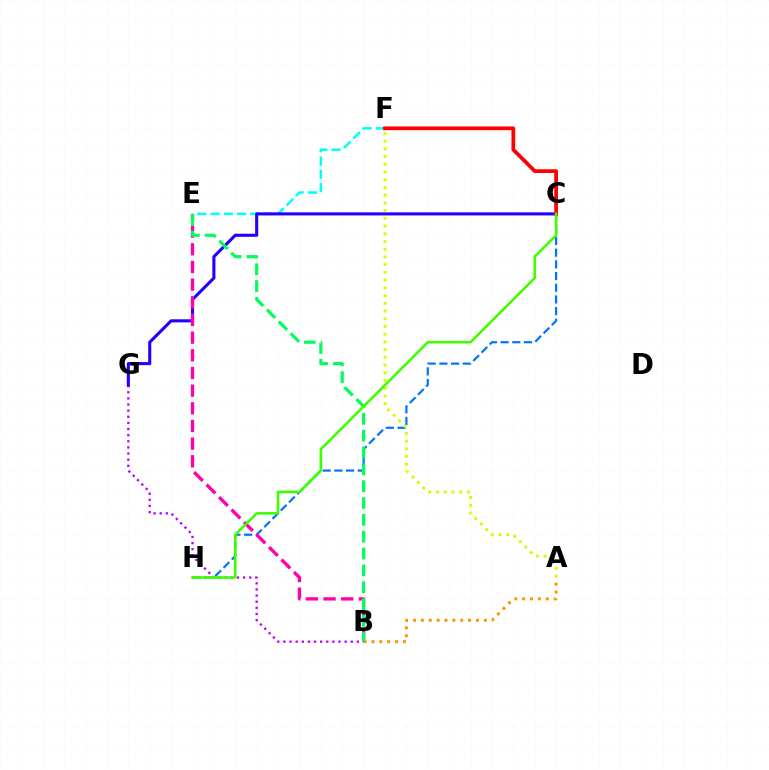{('C', 'H'): [{'color': '#0074ff', 'line_style': 'dashed', 'thickness': 1.59}, {'color': '#3dff00', 'line_style': 'solid', 'thickness': 1.87}], ('E', 'F'): [{'color': '#00fff6', 'line_style': 'dashed', 'thickness': 1.8}], ('B', 'G'): [{'color': '#b900ff', 'line_style': 'dotted', 'thickness': 1.66}], ('C', 'G'): [{'color': '#2500ff', 'line_style': 'solid', 'thickness': 2.22}], ('A', 'F'): [{'color': '#d1ff00', 'line_style': 'dotted', 'thickness': 2.1}], ('B', 'E'): [{'color': '#ff00ac', 'line_style': 'dashed', 'thickness': 2.4}, {'color': '#00ff5c', 'line_style': 'dashed', 'thickness': 2.29}], ('A', 'B'): [{'color': '#ff9400', 'line_style': 'dotted', 'thickness': 2.14}], ('C', 'F'): [{'color': '#ff0000', 'line_style': 'solid', 'thickness': 2.69}]}